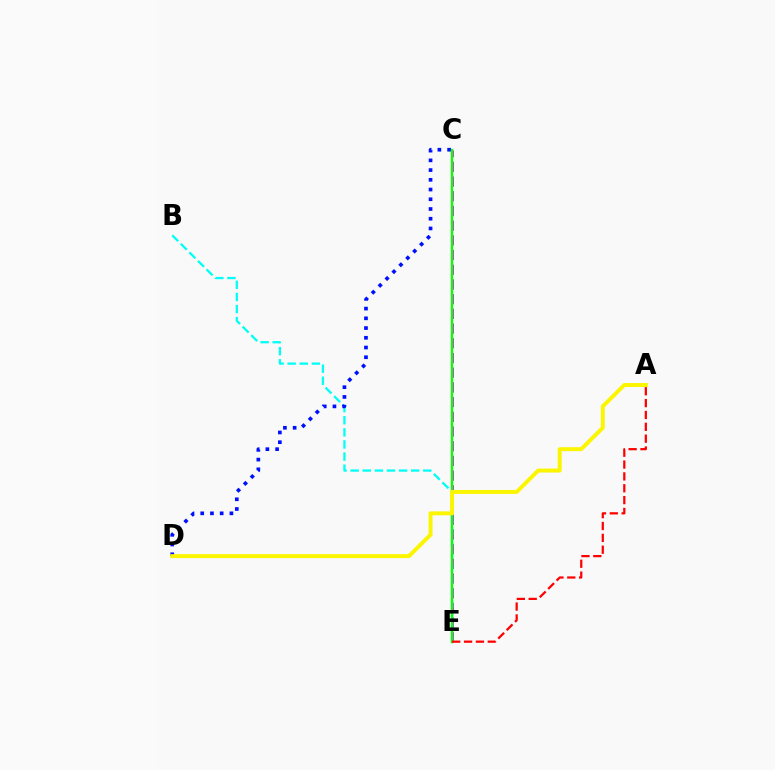{('C', 'E'): [{'color': '#ee00ff', 'line_style': 'dashed', 'thickness': 2.0}, {'color': '#08ff00', 'line_style': 'solid', 'thickness': 1.73}], ('B', 'E'): [{'color': '#00fff6', 'line_style': 'dashed', 'thickness': 1.64}], ('C', 'D'): [{'color': '#0010ff', 'line_style': 'dotted', 'thickness': 2.64}], ('A', 'E'): [{'color': '#ff0000', 'line_style': 'dashed', 'thickness': 1.61}], ('A', 'D'): [{'color': '#fcf500', 'line_style': 'solid', 'thickness': 2.84}]}